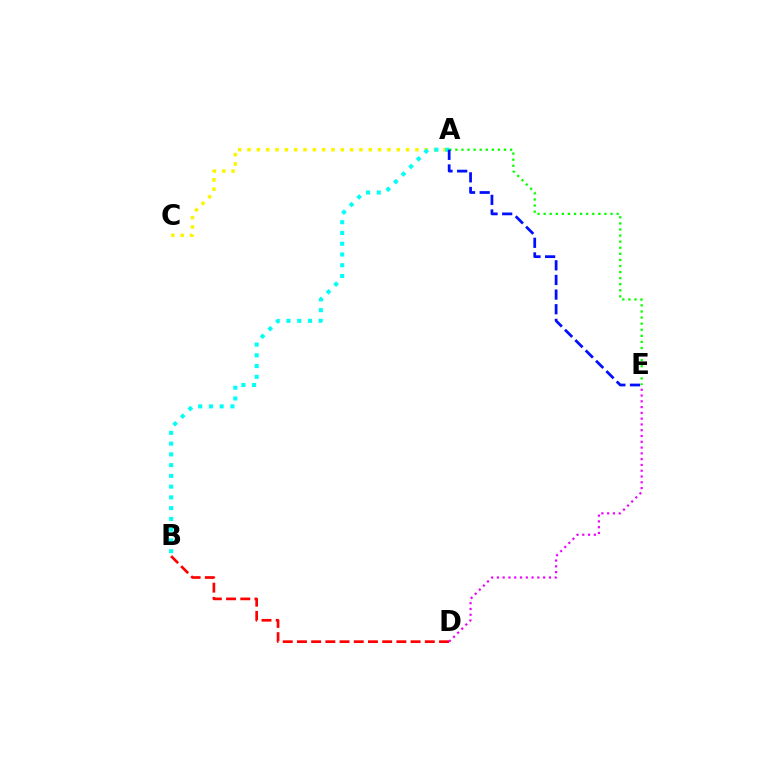{('A', 'C'): [{'color': '#fcf500', 'line_style': 'dotted', 'thickness': 2.53}], ('D', 'E'): [{'color': '#ee00ff', 'line_style': 'dotted', 'thickness': 1.57}], ('A', 'B'): [{'color': '#00fff6', 'line_style': 'dotted', 'thickness': 2.92}], ('A', 'E'): [{'color': '#08ff00', 'line_style': 'dotted', 'thickness': 1.65}, {'color': '#0010ff', 'line_style': 'dashed', 'thickness': 1.99}], ('B', 'D'): [{'color': '#ff0000', 'line_style': 'dashed', 'thickness': 1.93}]}